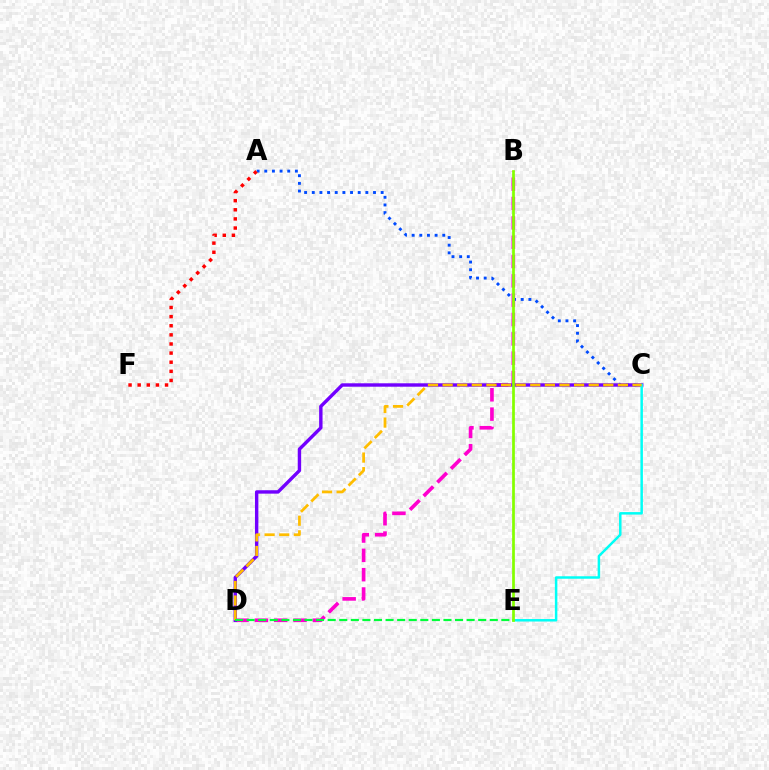{('A', 'C'): [{'color': '#004bff', 'line_style': 'dotted', 'thickness': 2.08}], ('B', 'D'): [{'color': '#ff00cf', 'line_style': 'dashed', 'thickness': 2.63}], ('C', 'D'): [{'color': '#7200ff', 'line_style': 'solid', 'thickness': 2.46}, {'color': '#ffbd00', 'line_style': 'dashed', 'thickness': 1.98}], ('C', 'E'): [{'color': '#00fff6', 'line_style': 'solid', 'thickness': 1.79}], ('A', 'F'): [{'color': '#ff0000', 'line_style': 'dotted', 'thickness': 2.48}], ('D', 'E'): [{'color': '#00ff39', 'line_style': 'dashed', 'thickness': 1.57}], ('B', 'E'): [{'color': '#84ff00', 'line_style': 'solid', 'thickness': 1.96}]}